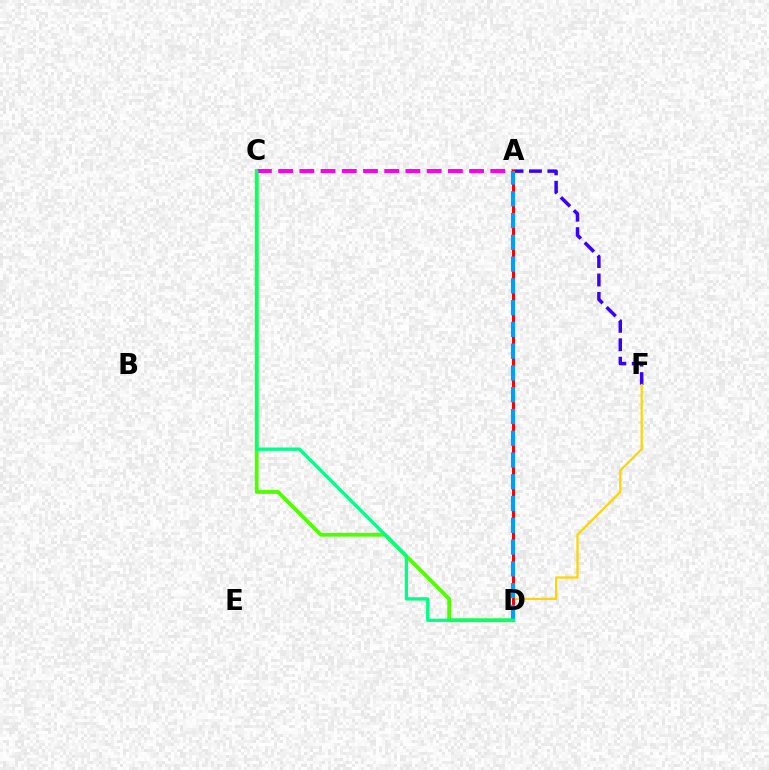{('A', 'F'): [{'color': '#3700ff', 'line_style': 'dashed', 'thickness': 2.5}], ('C', 'D'): [{'color': '#4fff00', 'line_style': 'solid', 'thickness': 2.73}, {'color': '#00ff86', 'line_style': 'solid', 'thickness': 2.4}], ('D', 'F'): [{'color': '#ffd500', 'line_style': 'solid', 'thickness': 1.6}], ('A', 'C'): [{'color': '#ff00ed', 'line_style': 'dashed', 'thickness': 2.88}], ('A', 'D'): [{'color': '#ff0000', 'line_style': 'solid', 'thickness': 2.19}, {'color': '#009eff', 'line_style': 'dashed', 'thickness': 2.96}]}